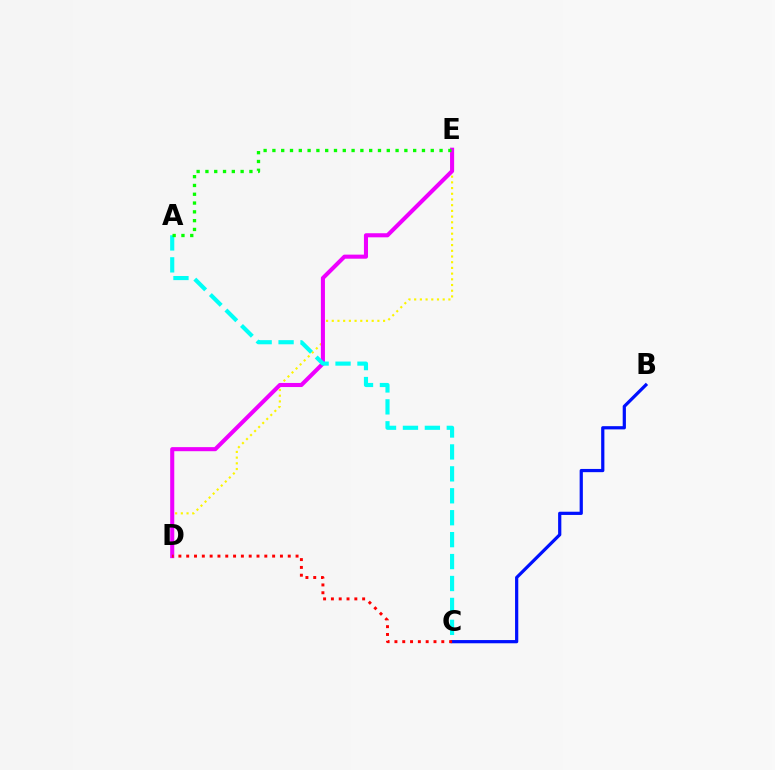{('D', 'E'): [{'color': '#fcf500', 'line_style': 'dotted', 'thickness': 1.55}, {'color': '#ee00ff', 'line_style': 'solid', 'thickness': 2.93}], ('A', 'C'): [{'color': '#00fff6', 'line_style': 'dashed', 'thickness': 2.98}], ('B', 'C'): [{'color': '#0010ff', 'line_style': 'solid', 'thickness': 2.32}], ('C', 'D'): [{'color': '#ff0000', 'line_style': 'dotted', 'thickness': 2.12}], ('A', 'E'): [{'color': '#08ff00', 'line_style': 'dotted', 'thickness': 2.39}]}